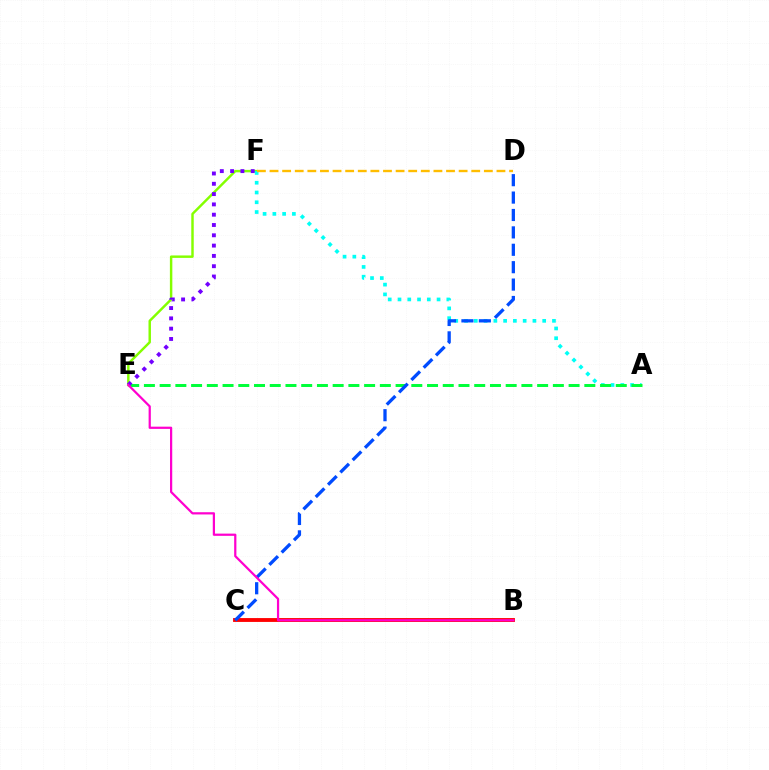{('E', 'F'): [{'color': '#84ff00', 'line_style': 'solid', 'thickness': 1.76}, {'color': '#7200ff', 'line_style': 'dotted', 'thickness': 2.8}], ('A', 'F'): [{'color': '#00fff6', 'line_style': 'dotted', 'thickness': 2.65}], ('A', 'E'): [{'color': '#00ff39', 'line_style': 'dashed', 'thickness': 2.14}], ('B', 'C'): [{'color': '#ff0000', 'line_style': 'solid', 'thickness': 2.77}], ('C', 'D'): [{'color': '#004bff', 'line_style': 'dashed', 'thickness': 2.36}], ('B', 'E'): [{'color': '#ff00cf', 'line_style': 'solid', 'thickness': 1.6}], ('D', 'F'): [{'color': '#ffbd00', 'line_style': 'dashed', 'thickness': 1.71}]}